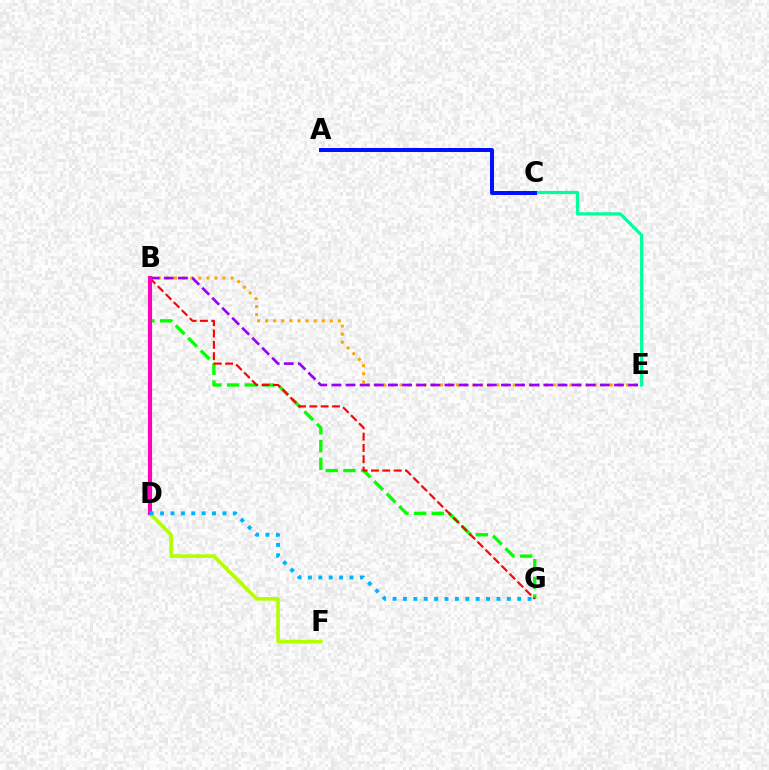{('B', 'E'): [{'color': '#ffa500', 'line_style': 'dotted', 'thickness': 2.2}, {'color': '#9b00ff', 'line_style': 'dashed', 'thickness': 1.92}], ('C', 'E'): [{'color': '#00ff9d', 'line_style': 'solid', 'thickness': 2.32}], ('A', 'C'): [{'color': '#0010ff', 'line_style': 'solid', 'thickness': 2.86}], ('B', 'G'): [{'color': '#08ff00', 'line_style': 'dashed', 'thickness': 2.4}, {'color': '#ff0000', 'line_style': 'dashed', 'thickness': 1.54}], ('D', 'F'): [{'color': '#b3ff00', 'line_style': 'solid', 'thickness': 2.6}], ('B', 'D'): [{'color': '#ff00bd', 'line_style': 'solid', 'thickness': 2.95}], ('D', 'G'): [{'color': '#00b5ff', 'line_style': 'dotted', 'thickness': 2.82}]}